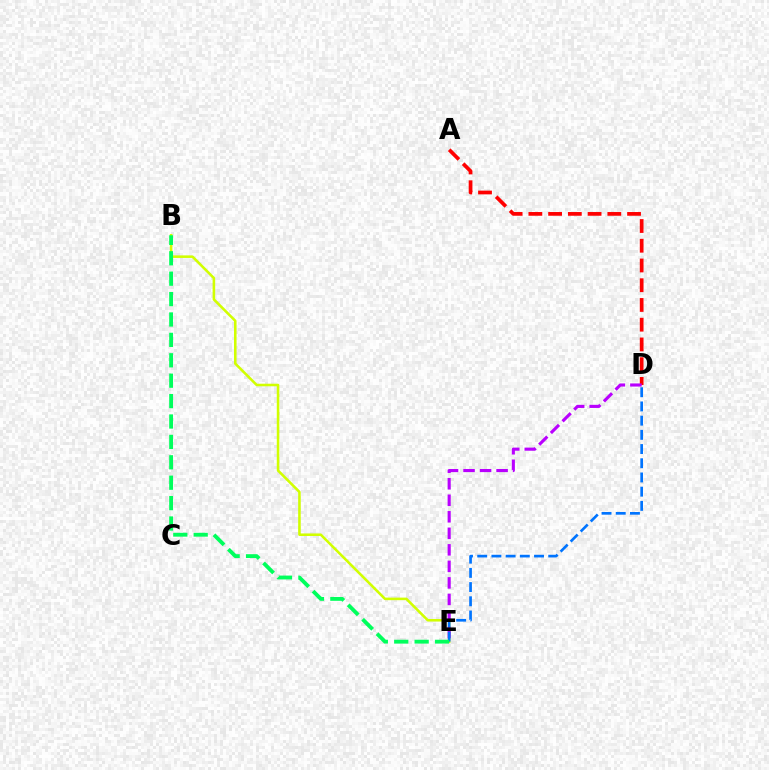{('B', 'E'): [{'color': '#d1ff00', 'line_style': 'solid', 'thickness': 1.85}, {'color': '#00ff5c', 'line_style': 'dashed', 'thickness': 2.77}], ('A', 'D'): [{'color': '#ff0000', 'line_style': 'dashed', 'thickness': 2.68}], ('D', 'E'): [{'color': '#b900ff', 'line_style': 'dashed', 'thickness': 2.24}, {'color': '#0074ff', 'line_style': 'dashed', 'thickness': 1.93}]}